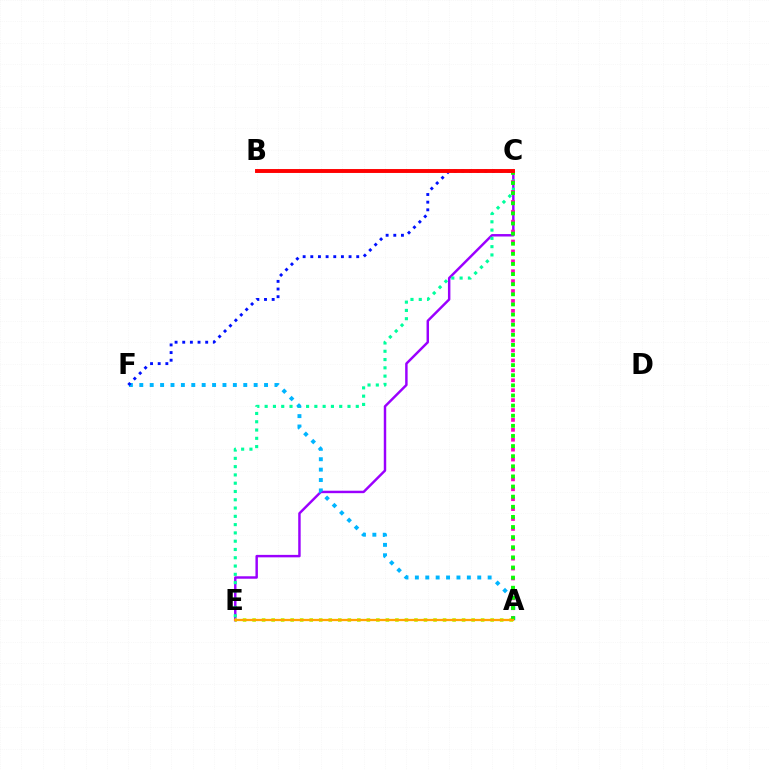{('C', 'E'): [{'color': '#9b00ff', 'line_style': 'solid', 'thickness': 1.77}, {'color': '#00ff9d', 'line_style': 'dotted', 'thickness': 2.25}], ('A', 'F'): [{'color': '#00b5ff', 'line_style': 'dotted', 'thickness': 2.82}], ('A', 'C'): [{'color': '#ff00bd', 'line_style': 'dotted', 'thickness': 2.69}, {'color': '#08ff00', 'line_style': 'dotted', 'thickness': 2.75}], ('A', 'E'): [{'color': '#b3ff00', 'line_style': 'dotted', 'thickness': 2.59}, {'color': '#ffa500', 'line_style': 'solid', 'thickness': 1.64}], ('C', 'F'): [{'color': '#0010ff', 'line_style': 'dotted', 'thickness': 2.08}], ('B', 'C'): [{'color': '#ff0000', 'line_style': 'solid', 'thickness': 2.81}]}